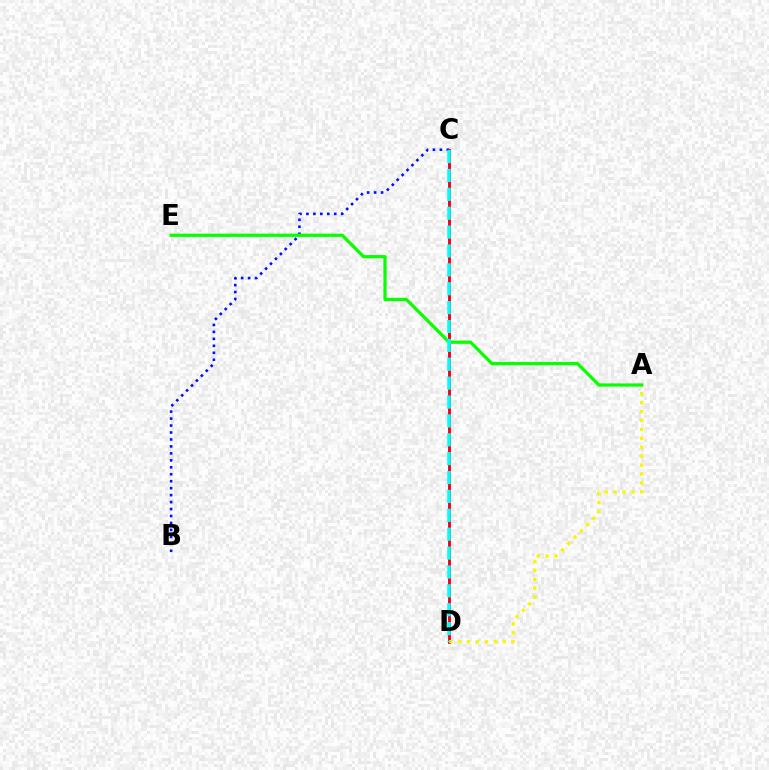{('B', 'C'): [{'color': '#0010ff', 'line_style': 'dotted', 'thickness': 1.89}], ('C', 'D'): [{'color': '#ee00ff', 'line_style': 'solid', 'thickness': 1.89}, {'color': '#ff0000', 'line_style': 'solid', 'thickness': 1.92}, {'color': '#00fff6', 'line_style': 'dashed', 'thickness': 2.56}], ('A', 'D'): [{'color': '#fcf500', 'line_style': 'dotted', 'thickness': 2.42}], ('A', 'E'): [{'color': '#08ff00', 'line_style': 'solid', 'thickness': 2.32}]}